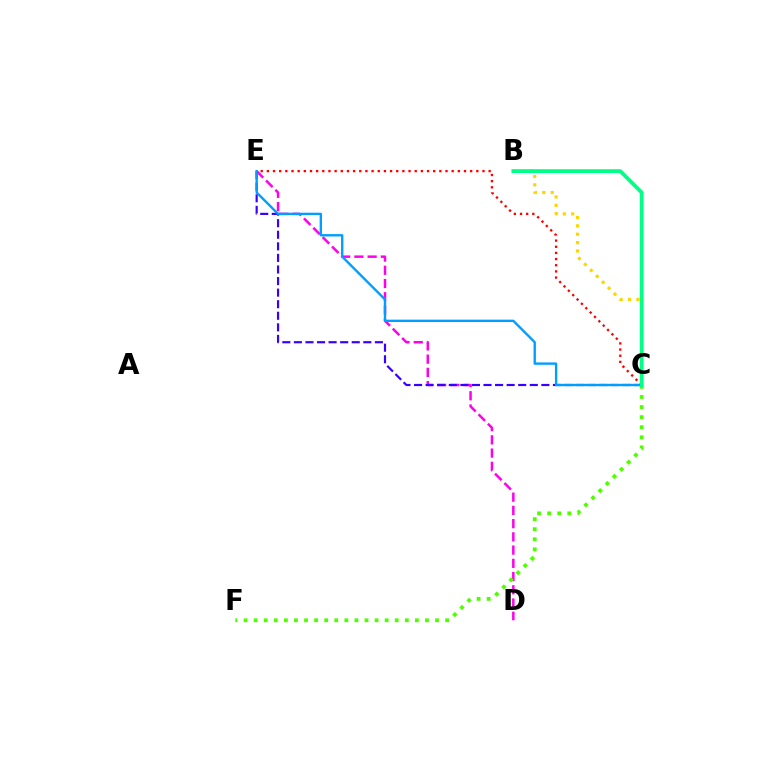{('D', 'E'): [{'color': '#ff00ed', 'line_style': 'dashed', 'thickness': 1.8}], ('C', 'E'): [{'color': '#3700ff', 'line_style': 'dashed', 'thickness': 1.57}, {'color': '#009eff', 'line_style': 'solid', 'thickness': 1.7}, {'color': '#ff0000', 'line_style': 'dotted', 'thickness': 1.67}], ('C', 'F'): [{'color': '#4fff00', 'line_style': 'dotted', 'thickness': 2.74}], ('B', 'C'): [{'color': '#ffd500', 'line_style': 'dotted', 'thickness': 2.28}, {'color': '#00ff86', 'line_style': 'solid', 'thickness': 2.74}]}